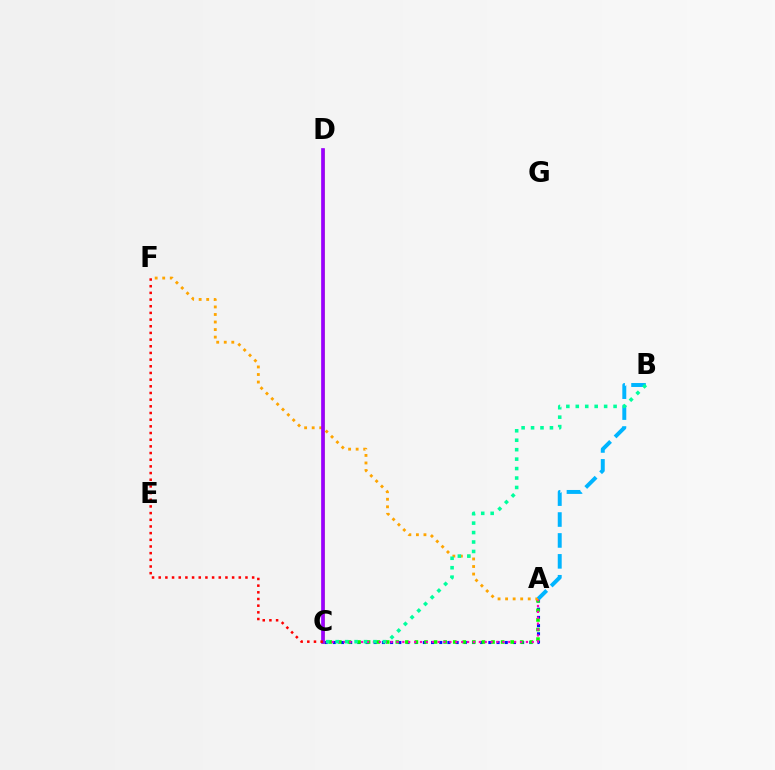{('A', 'C'): [{'color': '#0010ff', 'line_style': 'dotted', 'thickness': 2.22}, {'color': '#08ff00', 'line_style': 'dotted', 'thickness': 2.6}, {'color': '#ff00bd', 'line_style': 'dotted', 'thickness': 1.6}], ('A', 'F'): [{'color': '#ffa500', 'line_style': 'dotted', 'thickness': 2.05}], ('C', 'D'): [{'color': '#b3ff00', 'line_style': 'solid', 'thickness': 2.02}, {'color': '#9b00ff', 'line_style': 'solid', 'thickness': 2.66}], ('A', 'B'): [{'color': '#00b5ff', 'line_style': 'dashed', 'thickness': 2.84}], ('B', 'C'): [{'color': '#00ff9d', 'line_style': 'dotted', 'thickness': 2.57}], ('C', 'F'): [{'color': '#ff0000', 'line_style': 'dotted', 'thickness': 1.81}]}